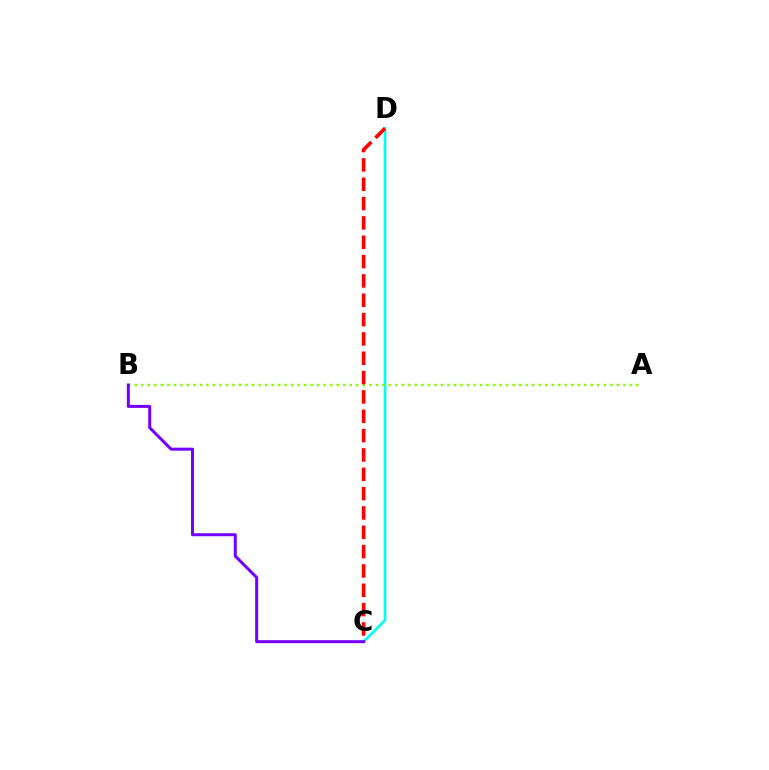{('C', 'D'): [{'color': '#00fff6', 'line_style': 'solid', 'thickness': 1.96}, {'color': '#ff0000', 'line_style': 'dashed', 'thickness': 2.63}], ('A', 'B'): [{'color': '#84ff00', 'line_style': 'dotted', 'thickness': 1.77}], ('B', 'C'): [{'color': '#7200ff', 'line_style': 'solid', 'thickness': 2.16}]}